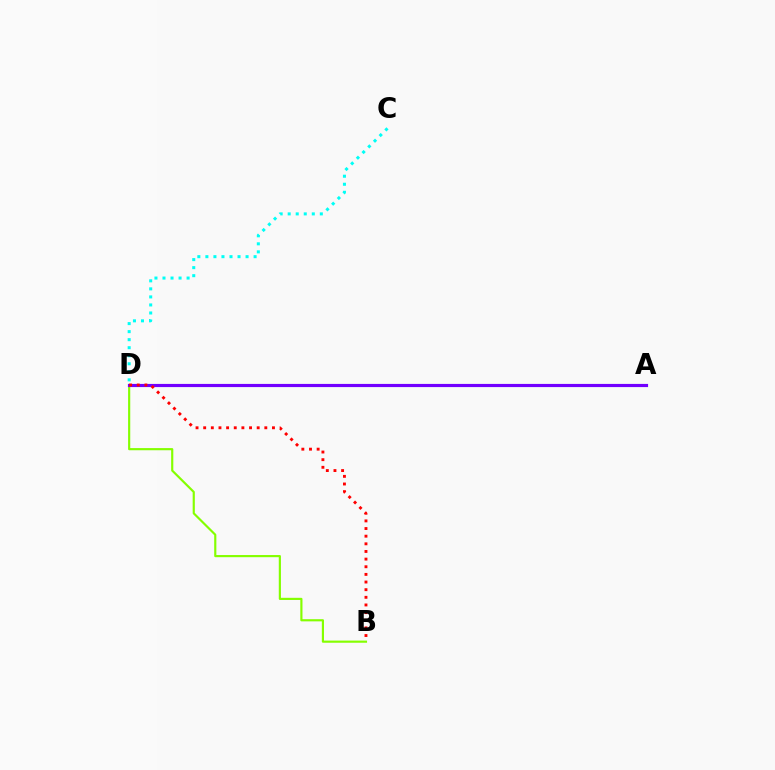{('B', 'D'): [{'color': '#84ff00', 'line_style': 'solid', 'thickness': 1.56}, {'color': '#ff0000', 'line_style': 'dotted', 'thickness': 2.08}], ('A', 'D'): [{'color': '#7200ff', 'line_style': 'solid', 'thickness': 2.28}], ('C', 'D'): [{'color': '#00fff6', 'line_style': 'dotted', 'thickness': 2.18}]}